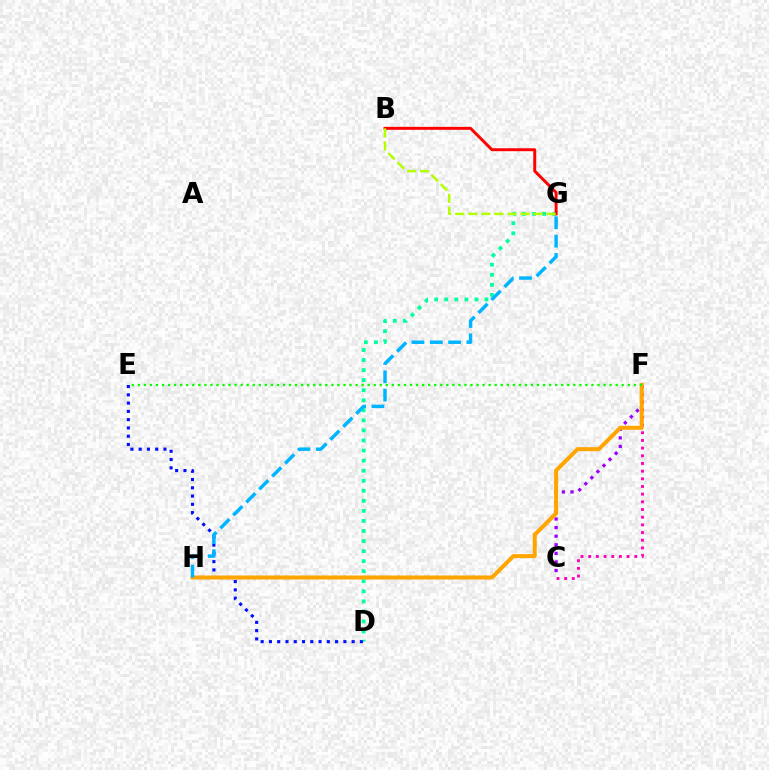{('D', 'G'): [{'color': '#00ff9d', 'line_style': 'dotted', 'thickness': 2.73}], ('C', 'F'): [{'color': '#ff00bd', 'line_style': 'dotted', 'thickness': 2.09}, {'color': '#9b00ff', 'line_style': 'dotted', 'thickness': 2.33}], ('D', 'E'): [{'color': '#0010ff', 'line_style': 'dotted', 'thickness': 2.25}], ('F', 'H'): [{'color': '#ffa500', 'line_style': 'solid', 'thickness': 2.9}], ('G', 'H'): [{'color': '#00b5ff', 'line_style': 'dashed', 'thickness': 2.49}], ('B', 'G'): [{'color': '#ff0000', 'line_style': 'solid', 'thickness': 2.12}, {'color': '#b3ff00', 'line_style': 'dashed', 'thickness': 1.77}], ('E', 'F'): [{'color': '#08ff00', 'line_style': 'dotted', 'thickness': 1.64}]}